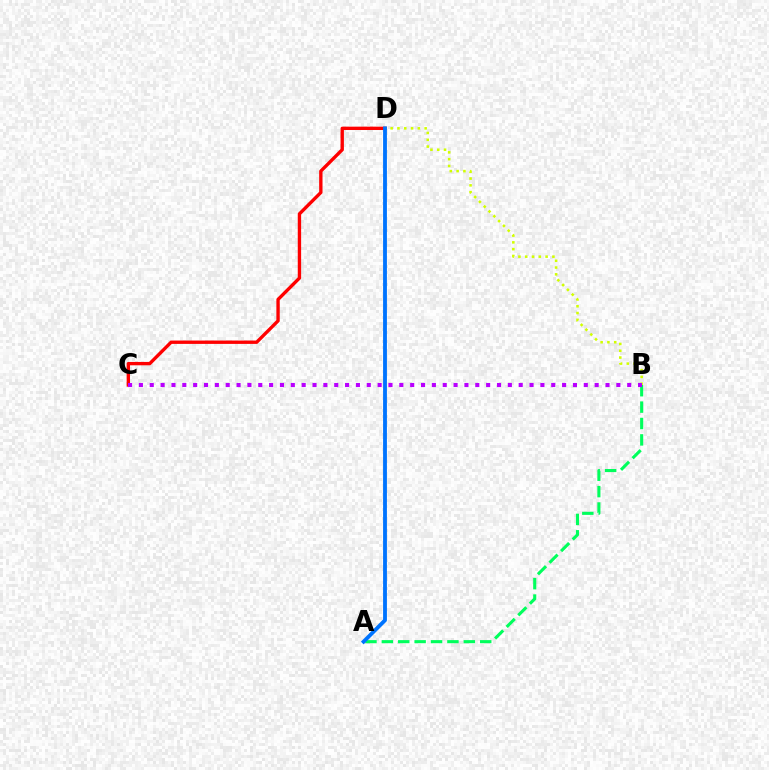{('C', 'D'): [{'color': '#ff0000', 'line_style': 'solid', 'thickness': 2.42}], ('B', 'D'): [{'color': '#d1ff00', 'line_style': 'dotted', 'thickness': 1.85}], ('A', 'B'): [{'color': '#00ff5c', 'line_style': 'dashed', 'thickness': 2.23}], ('B', 'C'): [{'color': '#b900ff', 'line_style': 'dotted', 'thickness': 2.95}], ('A', 'D'): [{'color': '#0074ff', 'line_style': 'solid', 'thickness': 2.76}]}